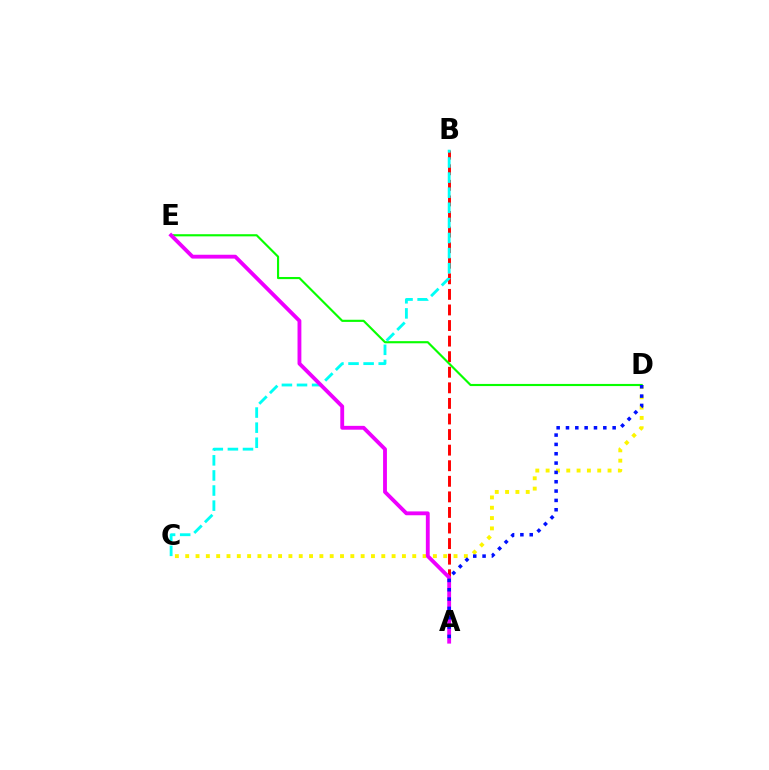{('A', 'B'): [{'color': '#ff0000', 'line_style': 'dashed', 'thickness': 2.12}], ('C', 'D'): [{'color': '#fcf500', 'line_style': 'dotted', 'thickness': 2.8}], ('D', 'E'): [{'color': '#08ff00', 'line_style': 'solid', 'thickness': 1.54}], ('B', 'C'): [{'color': '#00fff6', 'line_style': 'dashed', 'thickness': 2.05}], ('A', 'E'): [{'color': '#ee00ff', 'line_style': 'solid', 'thickness': 2.77}], ('A', 'D'): [{'color': '#0010ff', 'line_style': 'dotted', 'thickness': 2.54}]}